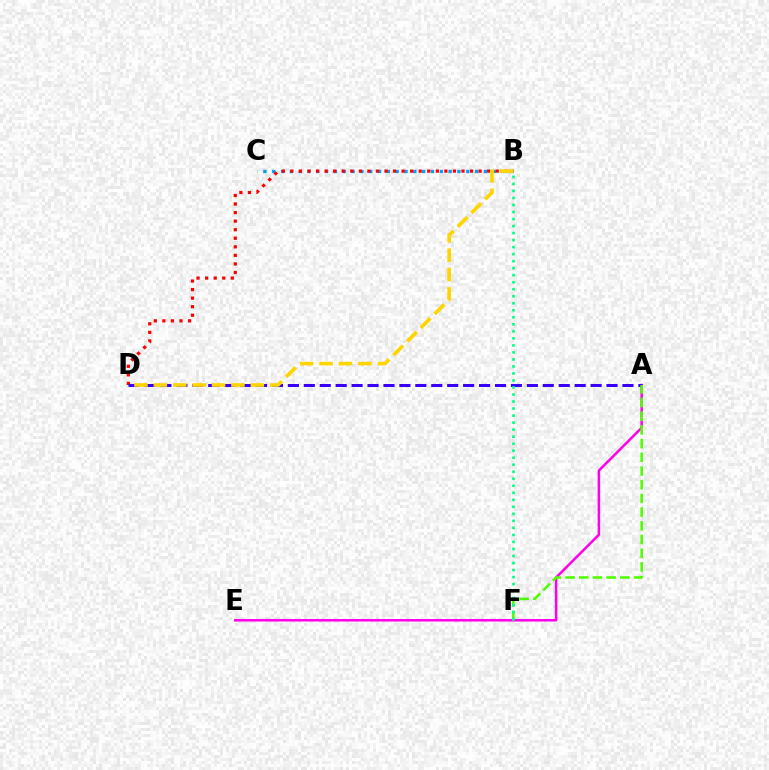{('A', 'E'): [{'color': '#ff00ed', 'line_style': 'solid', 'thickness': 1.8}], ('B', 'C'): [{'color': '#009eff', 'line_style': 'dotted', 'thickness': 2.4}], ('B', 'D'): [{'color': '#ff0000', 'line_style': 'dotted', 'thickness': 2.32}, {'color': '#ffd500', 'line_style': 'dashed', 'thickness': 2.64}], ('A', 'D'): [{'color': '#3700ff', 'line_style': 'dashed', 'thickness': 2.16}], ('A', 'F'): [{'color': '#4fff00', 'line_style': 'dashed', 'thickness': 1.86}], ('B', 'F'): [{'color': '#00ff86', 'line_style': 'dotted', 'thickness': 1.91}]}